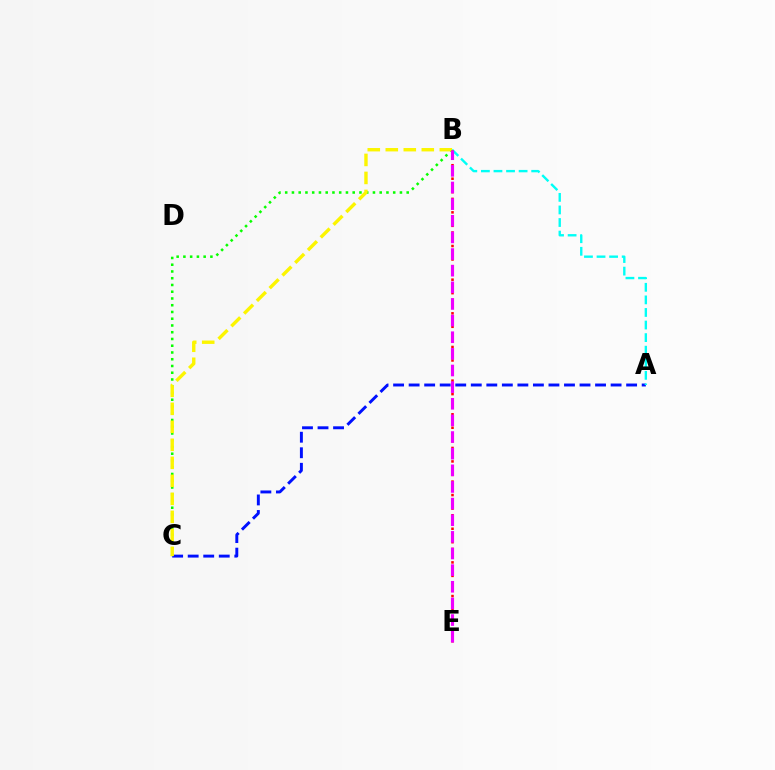{('B', 'C'): [{'color': '#08ff00', 'line_style': 'dotted', 'thickness': 1.83}, {'color': '#fcf500', 'line_style': 'dashed', 'thickness': 2.45}], ('A', 'C'): [{'color': '#0010ff', 'line_style': 'dashed', 'thickness': 2.11}], ('A', 'B'): [{'color': '#00fff6', 'line_style': 'dashed', 'thickness': 1.71}], ('B', 'E'): [{'color': '#ff0000', 'line_style': 'dotted', 'thickness': 1.83}, {'color': '#ee00ff', 'line_style': 'dashed', 'thickness': 2.26}]}